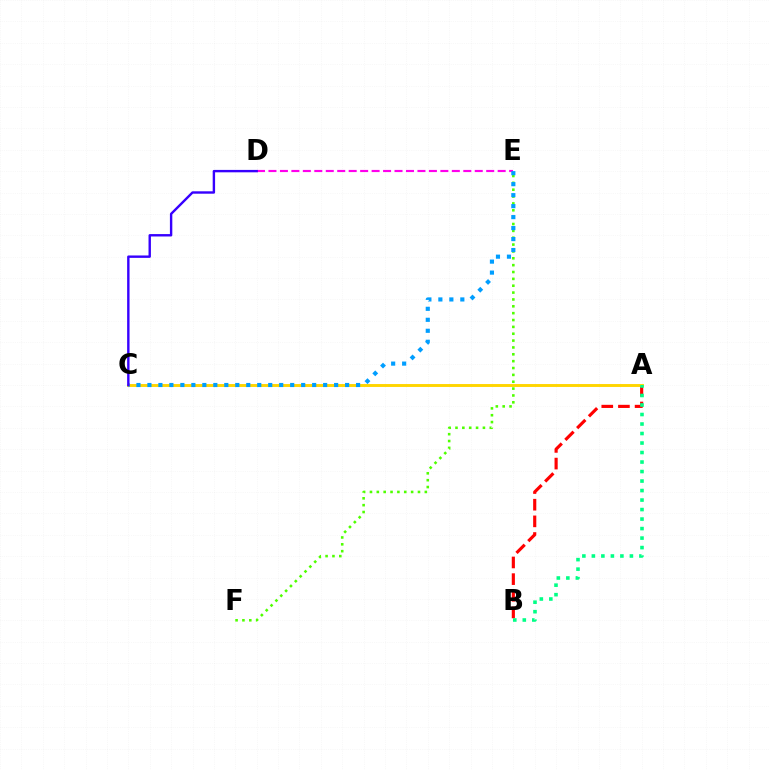{('A', 'B'): [{'color': '#ff0000', 'line_style': 'dashed', 'thickness': 2.26}, {'color': '#00ff86', 'line_style': 'dotted', 'thickness': 2.58}], ('A', 'C'): [{'color': '#ffd500', 'line_style': 'solid', 'thickness': 2.1}], ('E', 'F'): [{'color': '#4fff00', 'line_style': 'dotted', 'thickness': 1.86}], ('D', 'E'): [{'color': '#ff00ed', 'line_style': 'dashed', 'thickness': 1.56}], ('C', 'E'): [{'color': '#009eff', 'line_style': 'dotted', 'thickness': 2.98}], ('C', 'D'): [{'color': '#3700ff', 'line_style': 'solid', 'thickness': 1.73}]}